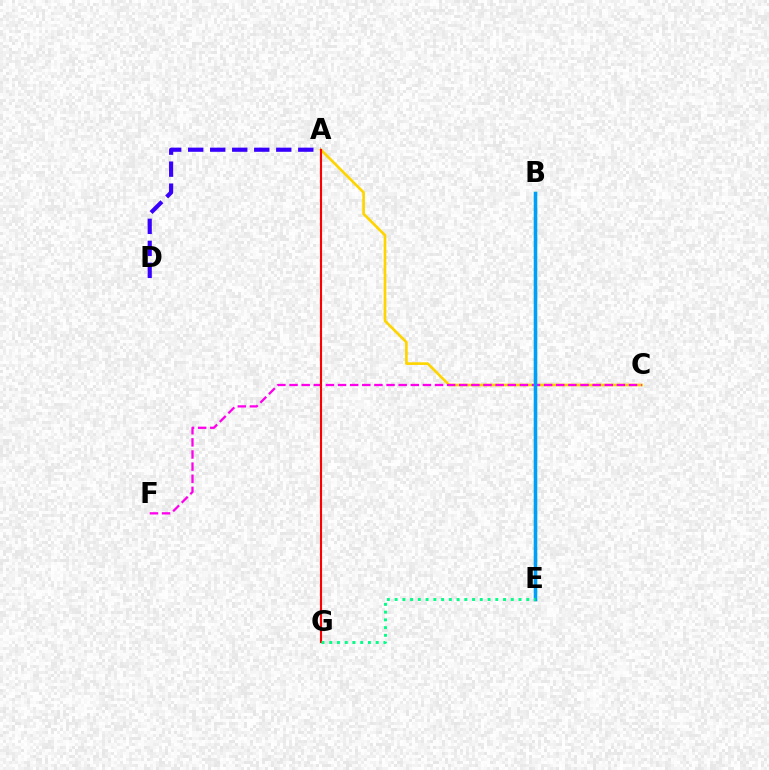{('A', 'D'): [{'color': '#3700ff', 'line_style': 'dashed', 'thickness': 2.99}], ('A', 'C'): [{'color': '#ffd500', 'line_style': 'solid', 'thickness': 1.91}], ('B', 'E'): [{'color': '#4fff00', 'line_style': 'solid', 'thickness': 2.33}, {'color': '#009eff', 'line_style': 'solid', 'thickness': 2.49}], ('C', 'F'): [{'color': '#ff00ed', 'line_style': 'dashed', 'thickness': 1.65}], ('A', 'G'): [{'color': '#ff0000', 'line_style': 'solid', 'thickness': 1.52}], ('E', 'G'): [{'color': '#00ff86', 'line_style': 'dotted', 'thickness': 2.1}]}